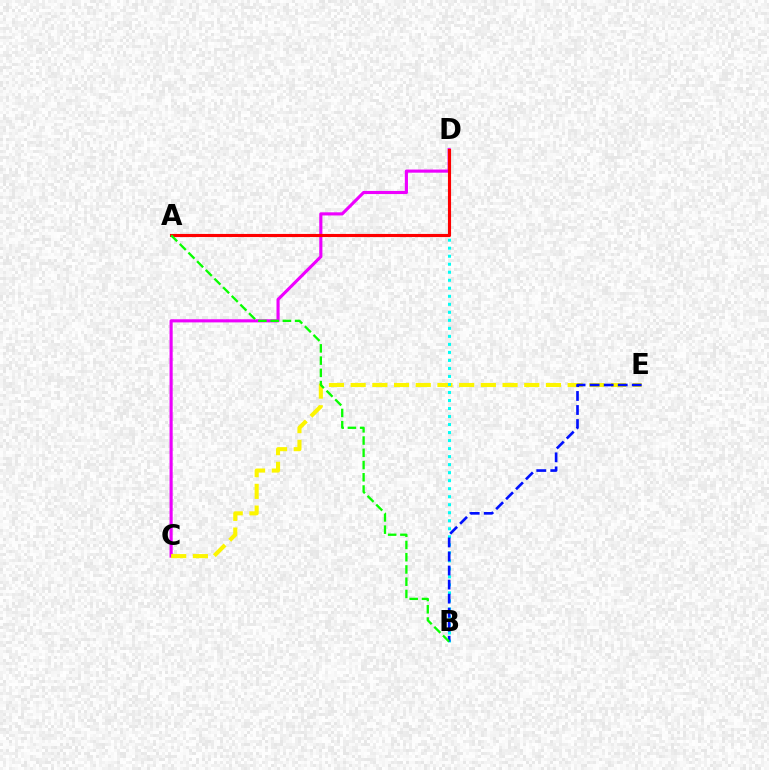{('C', 'D'): [{'color': '#ee00ff', 'line_style': 'solid', 'thickness': 2.25}], ('C', 'E'): [{'color': '#fcf500', 'line_style': 'dashed', 'thickness': 2.95}], ('B', 'D'): [{'color': '#00fff6', 'line_style': 'dotted', 'thickness': 2.18}], ('A', 'D'): [{'color': '#ff0000', 'line_style': 'solid', 'thickness': 2.24}], ('B', 'E'): [{'color': '#0010ff', 'line_style': 'dashed', 'thickness': 1.91}], ('A', 'B'): [{'color': '#08ff00', 'line_style': 'dashed', 'thickness': 1.66}]}